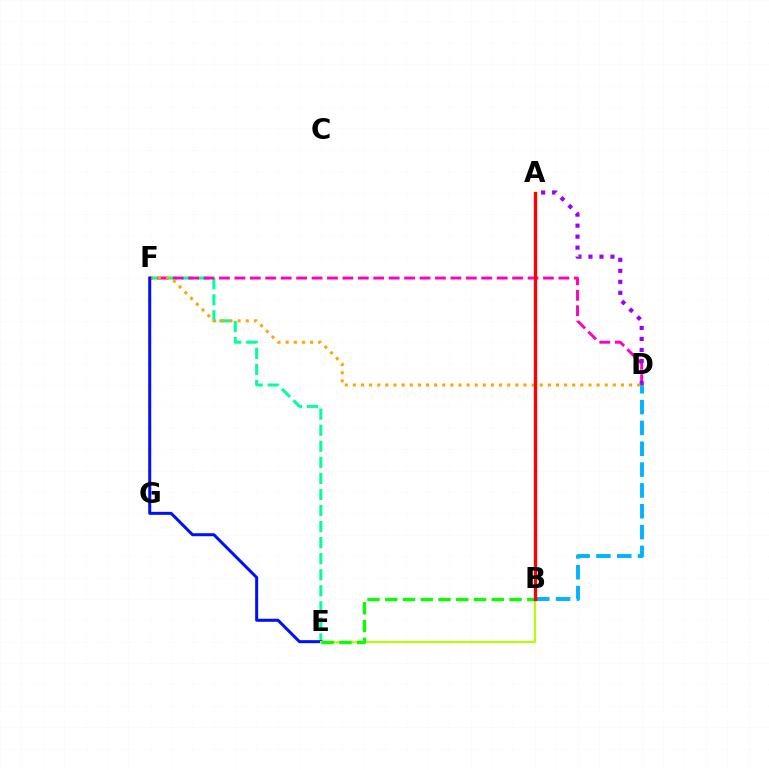{('E', 'F'): [{'color': '#00ff9d', 'line_style': 'dashed', 'thickness': 2.18}, {'color': '#0010ff', 'line_style': 'solid', 'thickness': 2.17}], ('D', 'F'): [{'color': '#ff00bd', 'line_style': 'dashed', 'thickness': 2.1}, {'color': '#ffa500', 'line_style': 'dotted', 'thickness': 2.21}], ('B', 'D'): [{'color': '#00b5ff', 'line_style': 'dashed', 'thickness': 2.83}], ('A', 'D'): [{'color': '#9b00ff', 'line_style': 'dotted', 'thickness': 2.99}], ('B', 'E'): [{'color': '#b3ff00', 'line_style': 'solid', 'thickness': 1.54}, {'color': '#08ff00', 'line_style': 'dashed', 'thickness': 2.41}], ('A', 'B'): [{'color': '#ff0000', 'line_style': 'solid', 'thickness': 2.39}]}